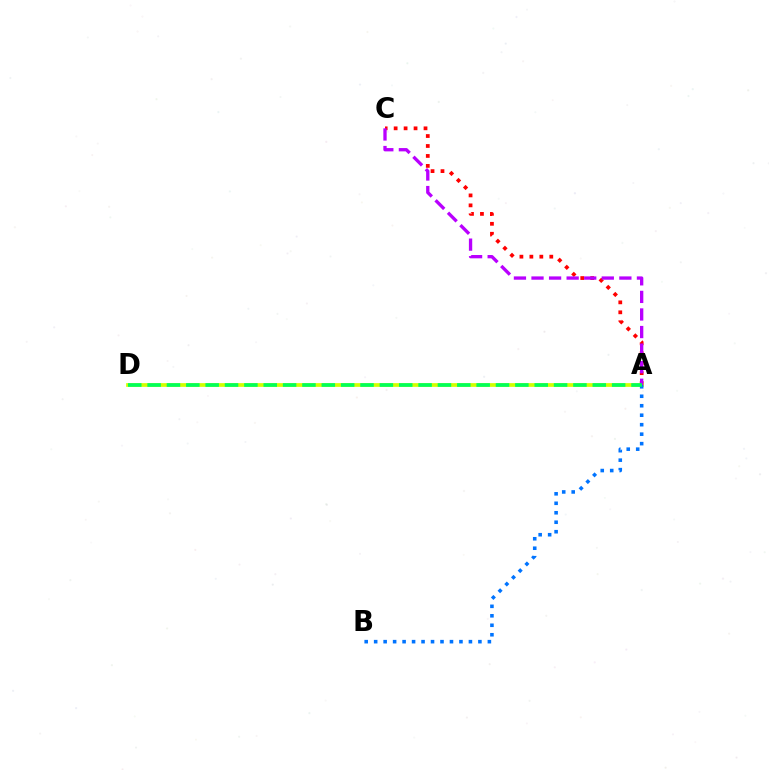{('A', 'C'): [{'color': '#ff0000', 'line_style': 'dotted', 'thickness': 2.71}, {'color': '#b900ff', 'line_style': 'dashed', 'thickness': 2.39}], ('A', 'D'): [{'color': '#d1ff00', 'line_style': 'solid', 'thickness': 2.68}, {'color': '#00ff5c', 'line_style': 'dashed', 'thickness': 2.63}], ('A', 'B'): [{'color': '#0074ff', 'line_style': 'dotted', 'thickness': 2.57}]}